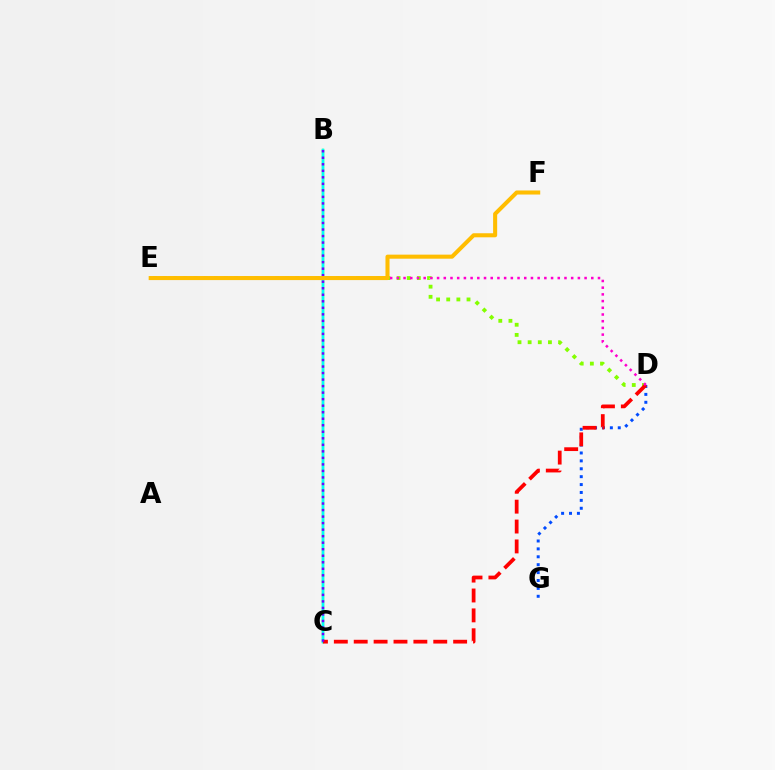{('B', 'C'): [{'color': '#00ff39', 'line_style': 'solid', 'thickness': 1.69}, {'color': '#00fff6', 'line_style': 'solid', 'thickness': 1.77}, {'color': '#7200ff', 'line_style': 'dotted', 'thickness': 1.77}], ('D', 'G'): [{'color': '#004bff', 'line_style': 'dotted', 'thickness': 2.15}], ('D', 'E'): [{'color': '#84ff00', 'line_style': 'dotted', 'thickness': 2.76}, {'color': '#ff00cf', 'line_style': 'dotted', 'thickness': 1.82}], ('C', 'D'): [{'color': '#ff0000', 'line_style': 'dashed', 'thickness': 2.7}], ('E', 'F'): [{'color': '#ffbd00', 'line_style': 'solid', 'thickness': 2.92}]}